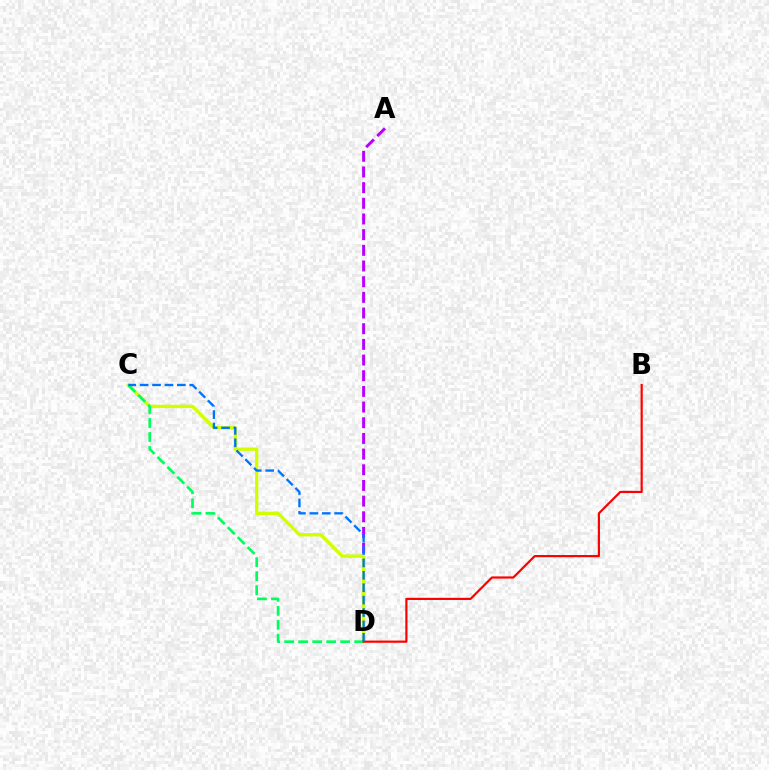{('A', 'D'): [{'color': '#b900ff', 'line_style': 'dashed', 'thickness': 2.13}], ('C', 'D'): [{'color': '#d1ff00', 'line_style': 'solid', 'thickness': 2.42}, {'color': '#00ff5c', 'line_style': 'dashed', 'thickness': 1.9}, {'color': '#0074ff', 'line_style': 'dashed', 'thickness': 1.68}], ('B', 'D'): [{'color': '#ff0000', 'line_style': 'solid', 'thickness': 1.58}]}